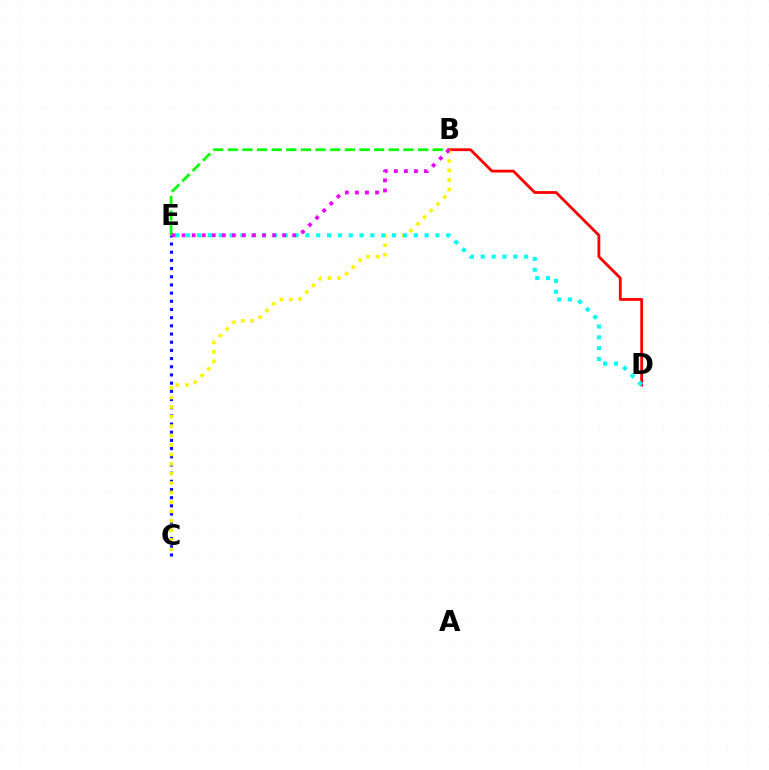{('C', 'E'): [{'color': '#0010ff', 'line_style': 'dotted', 'thickness': 2.22}], ('B', 'E'): [{'color': '#08ff00', 'line_style': 'dashed', 'thickness': 1.99}, {'color': '#ee00ff', 'line_style': 'dotted', 'thickness': 2.73}], ('B', 'D'): [{'color': '#ff0000', 'line_style': 'solid', 'thickness': 2.02}], ('B', 'C'): [{'color': '#fcf500', 'line_style': 'dotted', 'thickness': 2.58}], ('D', 'E'): [{'color': '#00fff6', 'line_style': 'dotted', 'thickness': 2.94}]}